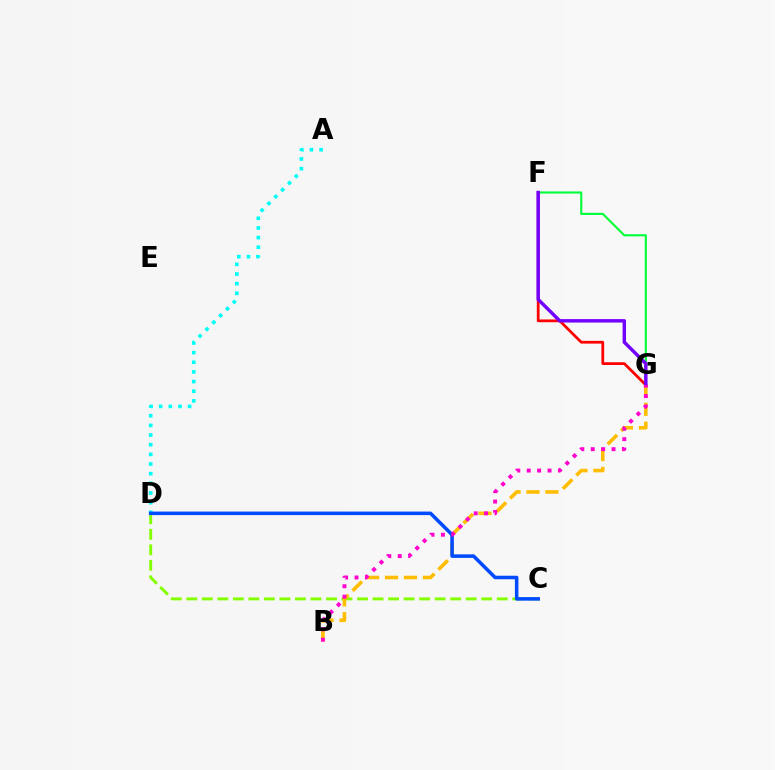{('A', 'D'): [{'color': '#00fff6', 'line_style': 'dotted', 'thickness': 2.62}], ('C', 'D'): [{'color': '#84ff00', 'line_style': 'dashed', 'thickness': 2.11}, {'color': '#004bff', 'line_style': 'solid', 'thickness': 2.55}], ('B', 'G'): [{'color': '#ffbd00', 'line_style': 'dashed', 'thickness': 2.57}, {'color': '#ff00cf', 'line_style': 'dotted', 'thickness': 2.83}], ('F', 'G'): [{'color': '#00ff39', 'line_style': 'solid', 'thickness': 1.53}, {'color': '#ff0000', 'line_style': 'solid', 'thickness': 1.98}, {'color': '#7200ff', 'line_style': 'solid', 'thickness': 2.47}]}